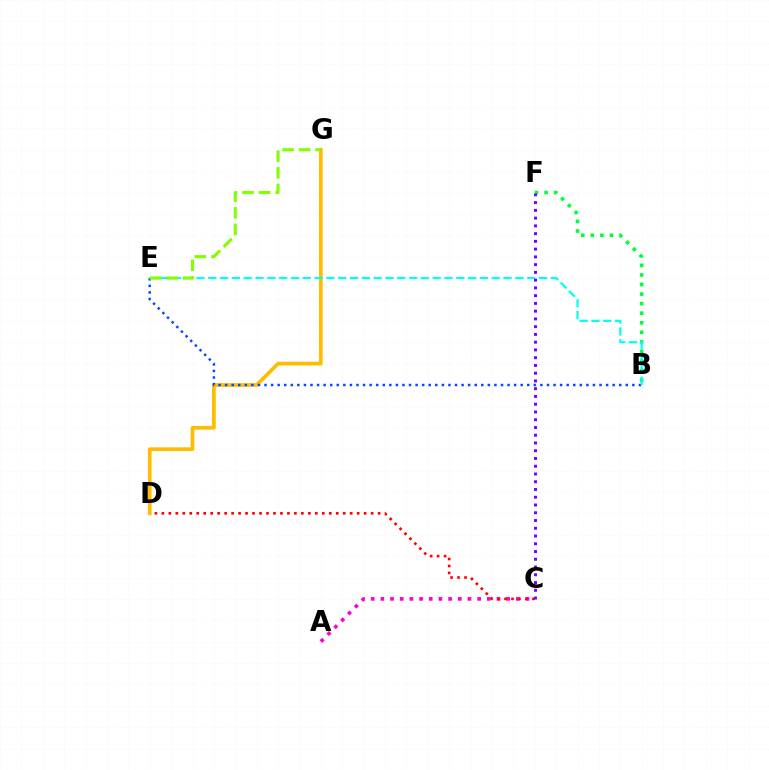{('A', 'C'): [{'color': '#ff00cf', 'line_style': 'dotted', 'thickness': 2.63}], ('C', 'D'): [{'color': '#ff0000', 'line_style': 'dotted', 'thickness': 1.9}], ('D', 'G'): [{'color': '#ffbd00', 'line_style': 'solid', 'thickness': 2.68}], ('B', 'F'): [{'color': '#00ff39', 'line_style': 'dotted', 'thickness': 2.6}], ('B', 'E'): [{'color': '#004bff', 'line_style': 'dotted', 'thickness': 1.78}, {'color': '#00fff6', 'line_style': 'dashed', 'thickness': 1.6}], ('C', 'F'): [{'color': '#7200ff', 'line_style': 'dotted', 'thickness': 2.11}], ('E', 'G'): [{'color': '#84ff00', 'line_style': 'dashed', 'thickness': 2.25}]}